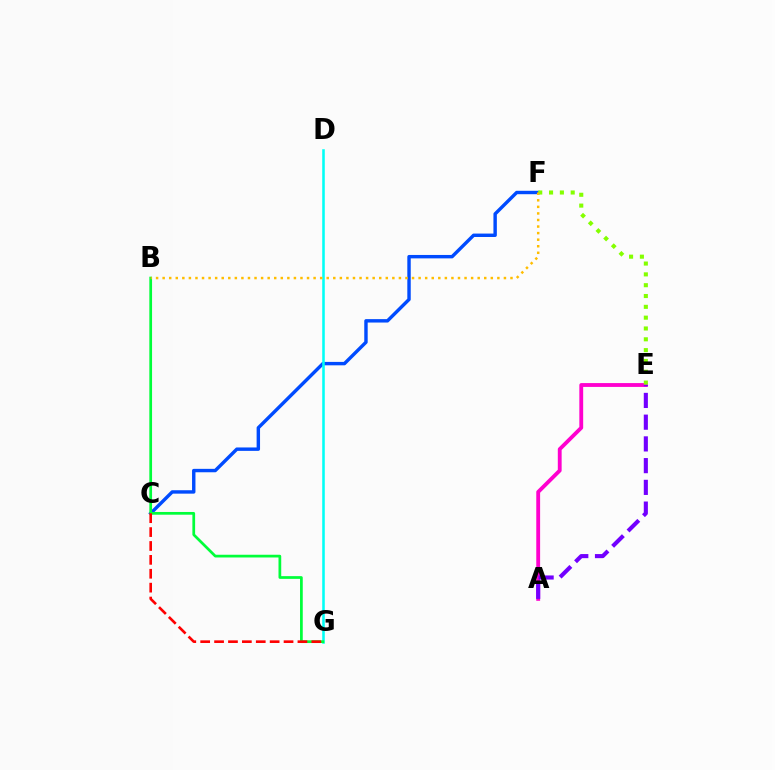{('A', 'E'): [{'color': '#ff00cf', 'line_style': 'solid', 'thickness': 2.76}, {'color': '#7200ff', 'line_style': 'dashed', 'thickness': 2.95}], ('C', 'F'): [{'color': '#004bff', 'line_style': 'solid', 'thickness': 2.46}], ('D', 'G'): [{'color': '#00fff6', 'line_style': 'solid', 'thickness': 1.84}], ('B', 'G'): [{'color': '#00ff39', 'line_style': 'solid', 'thickness': 1.96}], ('C', 'G'): [{'color': '#ff0000', 'line_style': 'dashed', 'thickness': 1.89}], ('E', 'F'): [{'color': '#84ff00', 'line_style': 'dotted', 'thickness': 2.94}], ('B', 'F'): [{'color': '#ffbd00', 'line_style': 'dotted', 'thickness': 1.78}]}